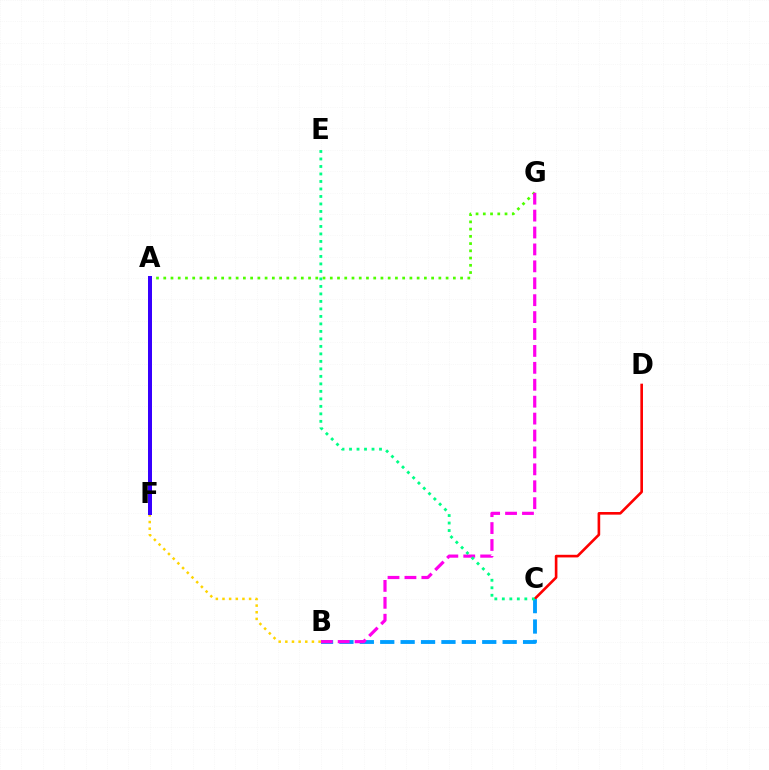{('A', 'G'): [{'color': '#4fff00', 'line_style': 'dotted', 'thickness': 1.97}], ('C', 'D'): [{'color': '#ff0000', 'line_style': 'solid', 'thickness': 1.9}], ('B', 'C'): [{'color': '#009eff', 'line_style': 'dashed', 'thickness': 2.77}], ('B', 'G'): [{'color': '#ff00ed', 'line_style': 'dashed', 'thickness': 2.3}], ('C', 'E'): [{'color': '#00ff86', 'line_style': 'dotted', 'thickness': 2.04}], ('B', 'F'): [{'color': '#ffd500', 'line_style': 'dotted', 'thickness': 1.81}], ('A', 'F'): [{'color': '#3700ff', 'line_style': 'solid', 'thickness': 2.88}]}